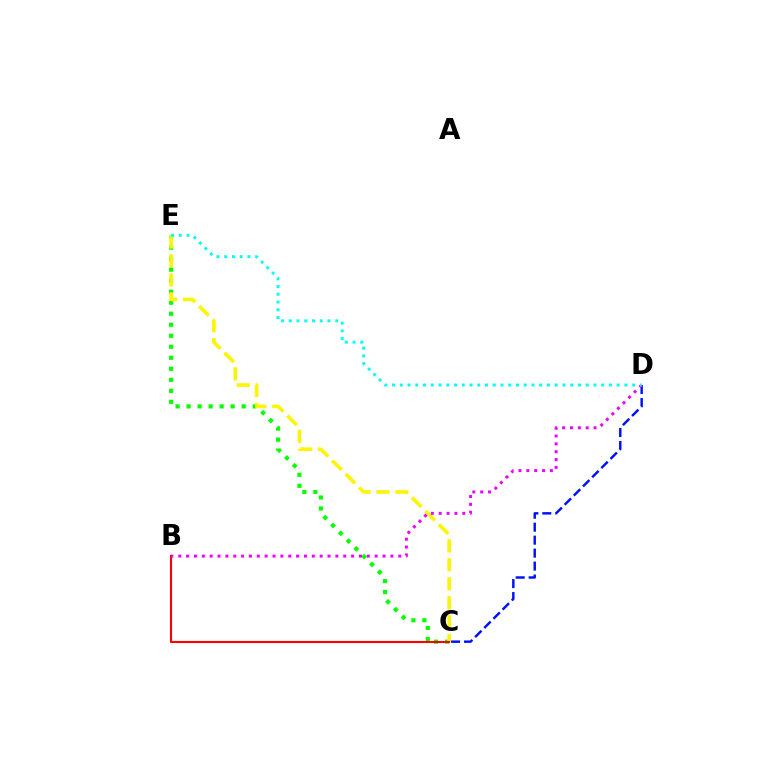{('C', 'E'): [{'color': '#08ff00', 'line_style': 'dotted', 'thickness': 2.99}, {'color': '#fcf500', 'line_style': 'dashed', 'thickness': 2.58}], ('C', 'D'): [{'color': '#0010ff', 'line_style': 'dashed', 'thickness': 1.76}], ('B', 'C'): [{'color': '#ff0000', 'line_style': 'solid', 'thickness': 1.52}], ('B', 'D'): [{'color': '#ee00ff', 'line_style': 'dotted', 'thickness': 2.13}], ('D', 'E'): [{'color': '#00fff6', 'line_style': 'dotted', 'thickness': 2.1}]}